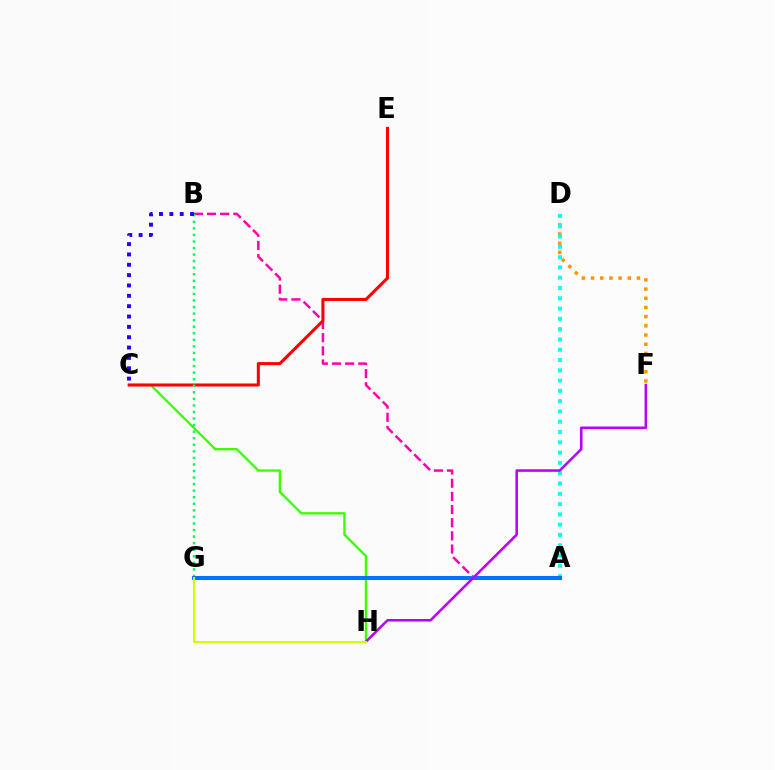{('A', 'B'): [{'color': '#ff00ac', 'line_style': 'dashed', 'thickness': 1.79}], ('D', 'F'): [{'color': '#ff9400', 'line_style': 'dotted', 'thickness': 2.5}], ('C', 'H'): [{'color': '#3dff00', 'line_style': 'solid', 'thickness': 1.69}], ('C', 'E'): [{'color': '#ff0000', 'line_style': 'solid', 'thickness': 2.18}], ('B', 'G'): [{'color': '#00ff5c', 'line_style': 'dotted', 'thickness': 1.78}], ('B', 'C'): [{'color': '#2500ff', 'line_style': 'dotted', 'thickness': 2.81}], ('A', 'D'): [{'color': '#00fff6', 'line_style': 'dotted', 'thickness': 2.8}], ('A', 'G'): [{'color': '#0074ff', 'line_style': 'solid', 'thickness': 2.92}], ('F', 'H'): [{'color': '#b900ff', 'line_style': 'solid', 'thickness': 1.83}], ('G', 'H'): [{'color': '#d1ff00', 'line_style': 'solid', 'thickness': 1.51}]}